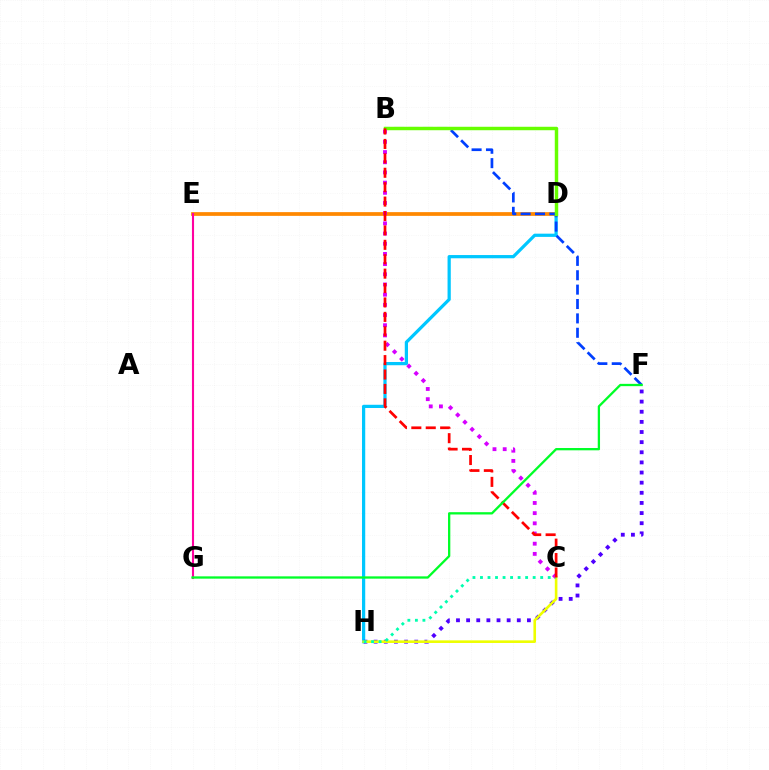{('D', 'E'): [{'color': '#ff8800', 'line_style': 'solid', 'thickness': 2.69}], ('D', 'H'): [{'color': '#00c7ff', 'line_style': 'solid', 'thickness': 2.32}], ('B', 'F'): [{'color': '#003fff', 'line_style': 'dashed', 'thickness': 1.95}], ('B', 'D'): [{'color': '#66ff00', 'line_style': 'solid', 'thickness': 2.48}], ('B', 'C'): [{'color': '#d600ff', 'line_style': 'dotted', 'thickness': 2.77}, {'color': '#ff0000', 'line_style': 'dashed', 'thickness': 1.96}], ('F', 'H'): [{'color': '#4f00ff', 'line_style': 'dotted', 'thickness': 2.75}], ('C', 'H'): [{'color': '#eeff00', 'line_style': 'solid', 'thickness': 1.88}, {'color': '#00ffaf', 'line_style': 'dotted', 'thickness': 2.05}], ('E', 'G'): [{'color': '#ff00a0', 'line_style': 'solid', 'thickness': 1.52}], ('F', 'G'): [{'color': '#00ff27', 'line_style': 'solid', 'thickness': 1.65}]}